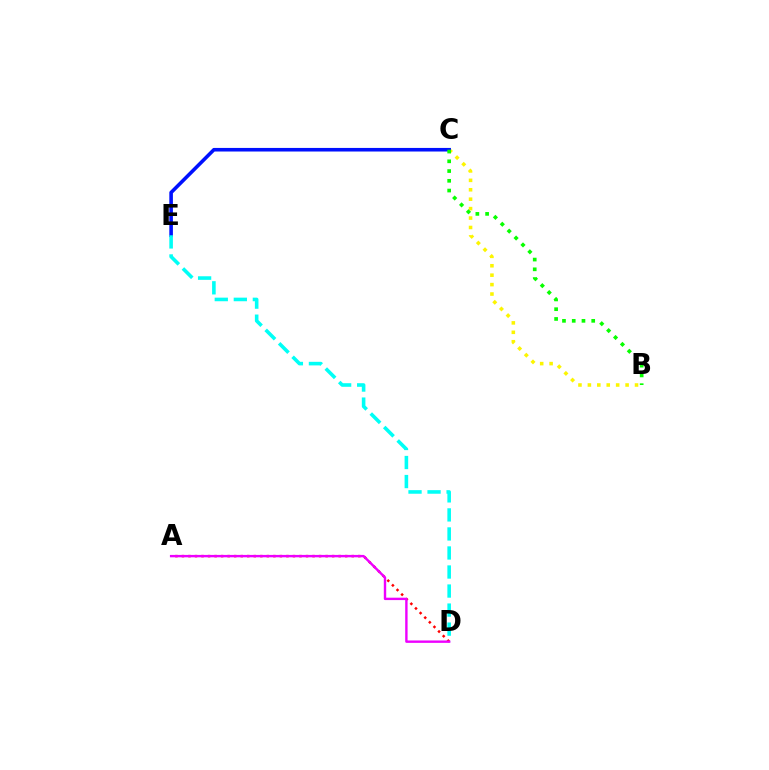{('A', 'D'): [{'color': '#ff0000', 'line_style': 'dotted', 'thickness': 1.77}, {'color': '#ee00ff', 'line_style': 'solid', 'thickness': 1.73}], ('B', 'C'): [{'color': '#fcf500', 'line_style': 'dotted', 'thickness': 2.56}, {'color': '#08ff00', 'line_style': 'dotted', 'thickness': 2.65}], ('C', 'E'): [{'color': '#0010ff', 'line_style': 'solid', 'thickness': 2.58}], ('D', 'E'): [{'color': '#00fff6', 'line_style': 'dashed', 'thickness': 2.59}]}